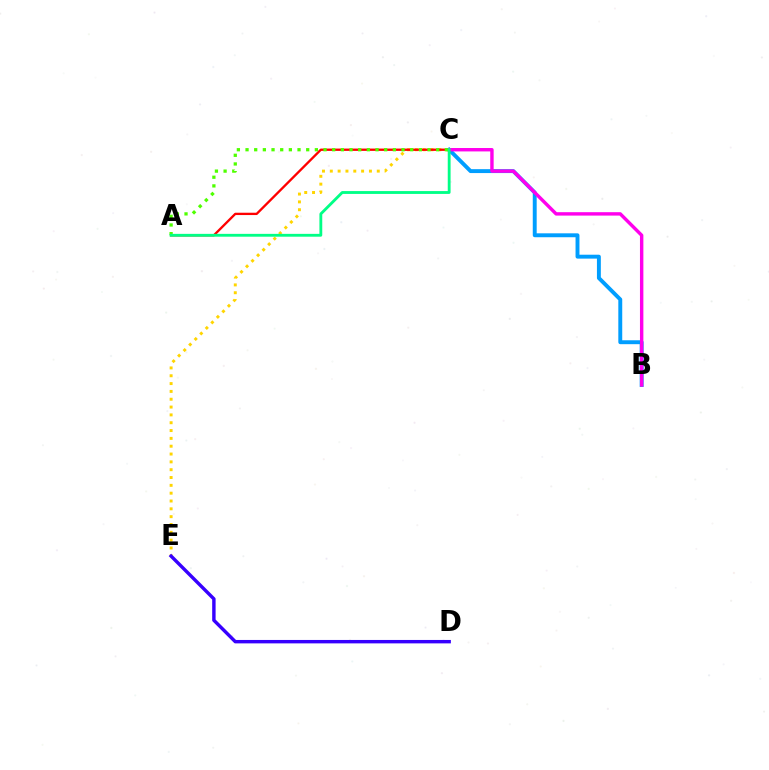{('B', 'C'): [{'color': '#009eff', 'line_style': 'solid', 'thickness': 2.82}, {'color': '#ff00ed', 'line_style': 'solid', 'thickness': 2.46}], ('C', 'E'): [{'color': '#ffd500', 'line_style': 'dotted', 'thickness': 2.13}], ('A', 'C'): [{'color': '#ff0000', 'line_style': 'solid', 'thickness': 1.67}, {'color': '#4fff00', 'line_style': 'dotted', 'thickness': 2.35}, {'color': '#00ff86', 'line_style': 'solid', 'thickness': 2.05}], ('D', 'E'): [{'color': '#3700ff', 'line_style': 'solid', 'thickness': 2.46}]}